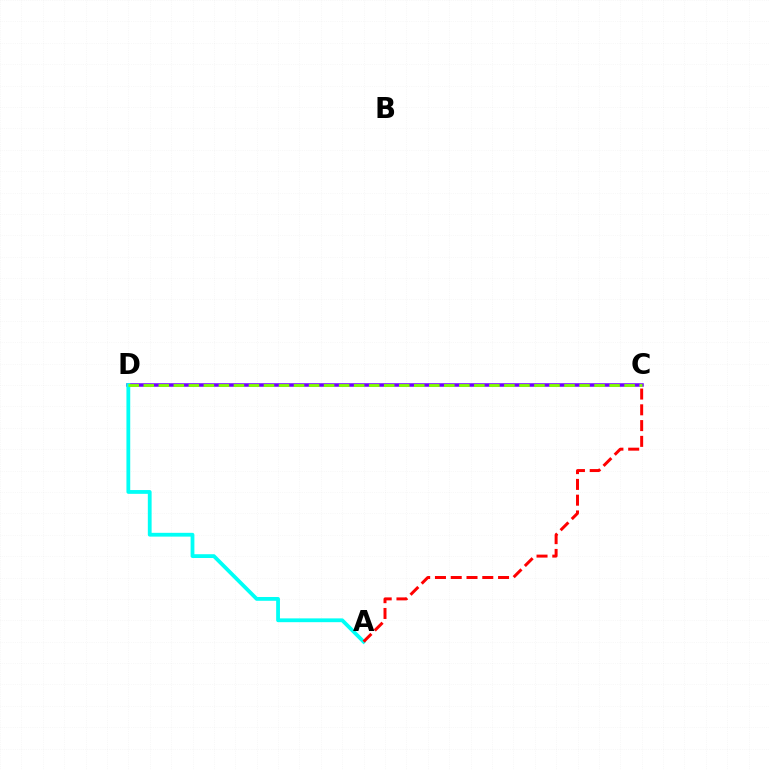{('C', 'D'): [{'color': '#7200ff', 'line_style': 'solid', 'thickness': 2.53}, {'color': '#84ff00', 'line_style': 'dashed', 'thickness': 2.04}], ('A', 'D'): [{'color': '#00fff6', 'line_style': 'solid', 'thickness': 2.73}], ('A', 'C'): [{'color': '#ff0000', 'line_style': 'dashed', 'thickness': 2.14}]}